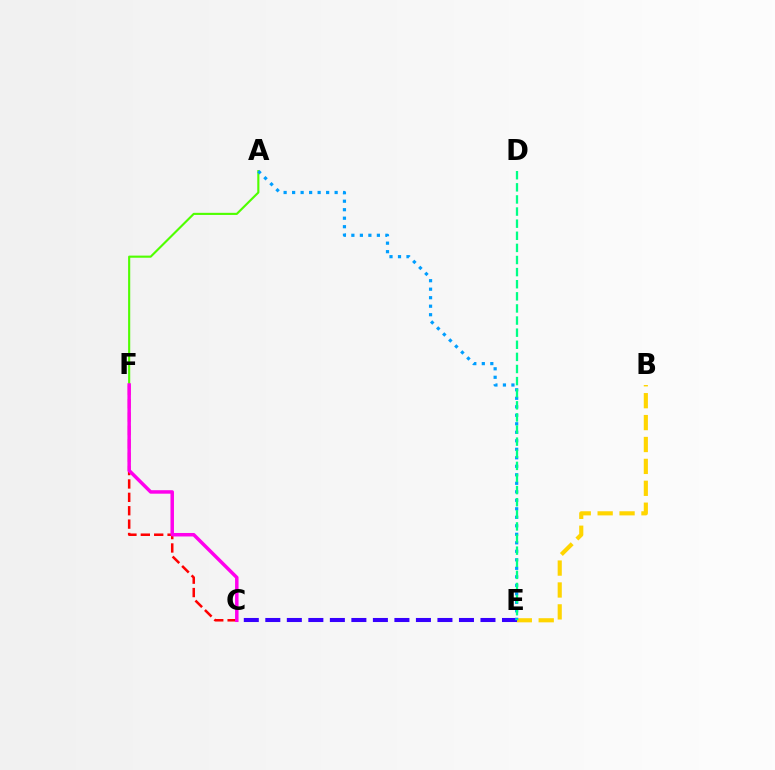{('B', 'E'): [{'color': '#ffd500', 'line_style': 'dashed', 'thickness': 2.98}], ('C', 'F'): [{'color': '#ff0000', 'line_style': 'dashed', 'thickness': 1.82}, {'color': '#ff00ed', 'line_style': 'solid', 'thickness': 2.51}], ('C', 'E'): [{'color': '#3700ff', 'line_style': 'dashed', 'thickness': 2.92}], ('A', 'F'): [{'color': '#4fff00', 'line_style': 'solid', 'thickness': 1.53}], ('A', 'E'): [{'color': '#009eff', 'line_style': 'dotted', 'thickness': 2.31}], ('D', 'E'): [{'color': '#00ff86', 'line_style': 'dashed', 'thickness': 1.65}]}